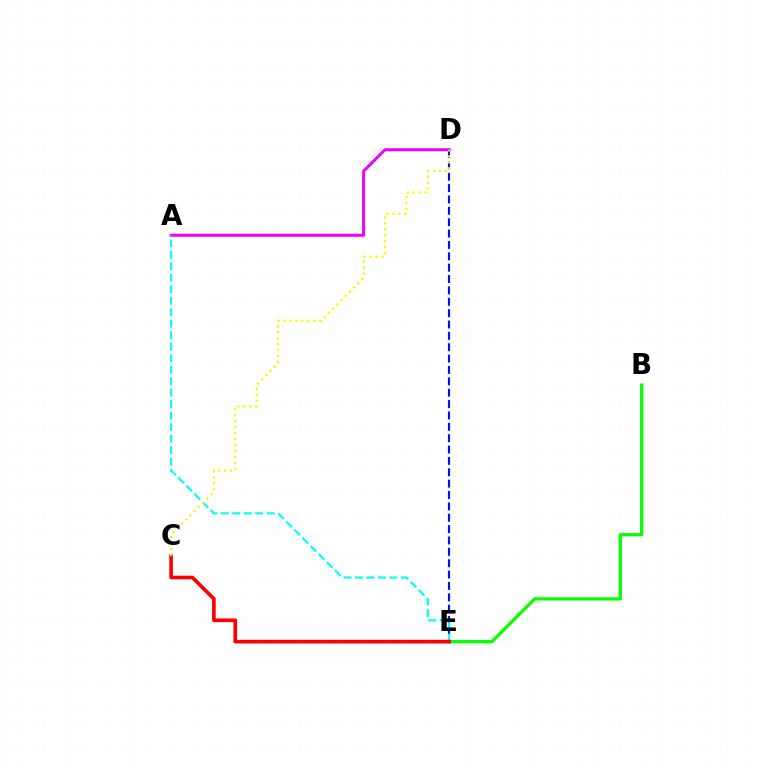{('A', 'D'): [{'color': '#ee00ff', 'line_style': 'solid', 'thickness': 2.17}], ('B', 'E'): [{'color': '#08ff00', 'line_style': 'solid', 'thickness': 2.35}], ('D', 'E'): [{'color': '#0010ff', 'line_style': 'dashed', 'thickness': 1.54}], ('A', 'E'): [{'color': '#00fff6', 'line_style': 'dashed', 'thickness': 1.56}], ('C', 'E'): [{'color': '#ff0000', 'line_style': 'solid', 'thickness': 2.63}], ('C', 'D'): [{'color': '#fcf500', 'line_style': 'dotted', 'thickness': 1.62}]}